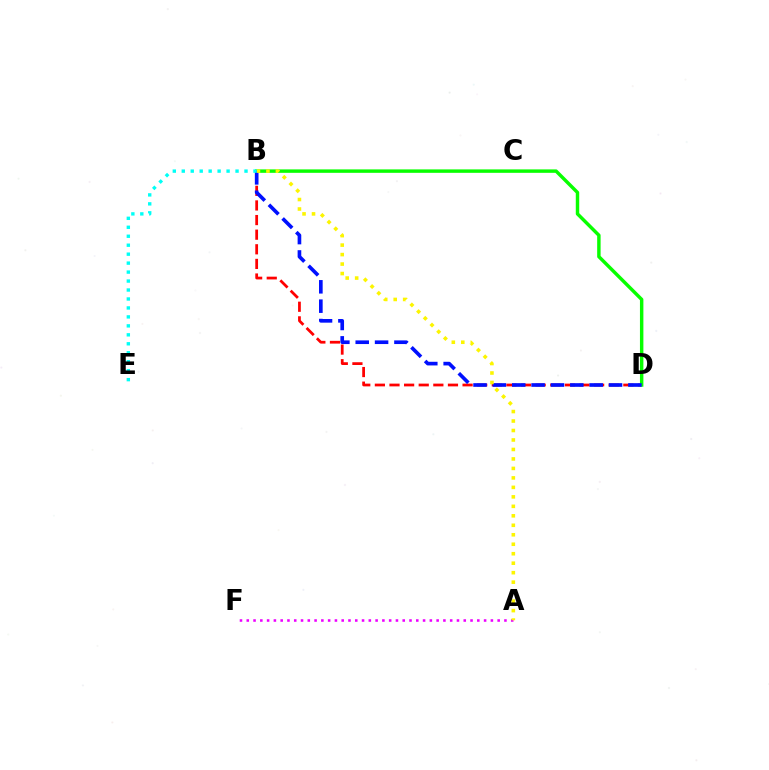{('A', 'F'): [{'color': '#ee00ff', 'line_style': 'dotted', 'thickness': 1.84}], ('B', 'D'): [{'color': '#ff0000', 'line_style': 'dashed', 'thickness': 1.99}, {'color': '#08ff00', 'line_style': 'solid', 'thickness': 2.47}, {'color': '#0010ff', 'line_style': 'dashed', 'thickness': 2.63}], ('A', 'B'): [{'color': '#fcf500', 'line_style': 'dotted', 'thickness': 2.58}], ('B', 'E'): [{'color': '#00fff6', 'line_style': 'dotted', 'thickness': 2.44}]}